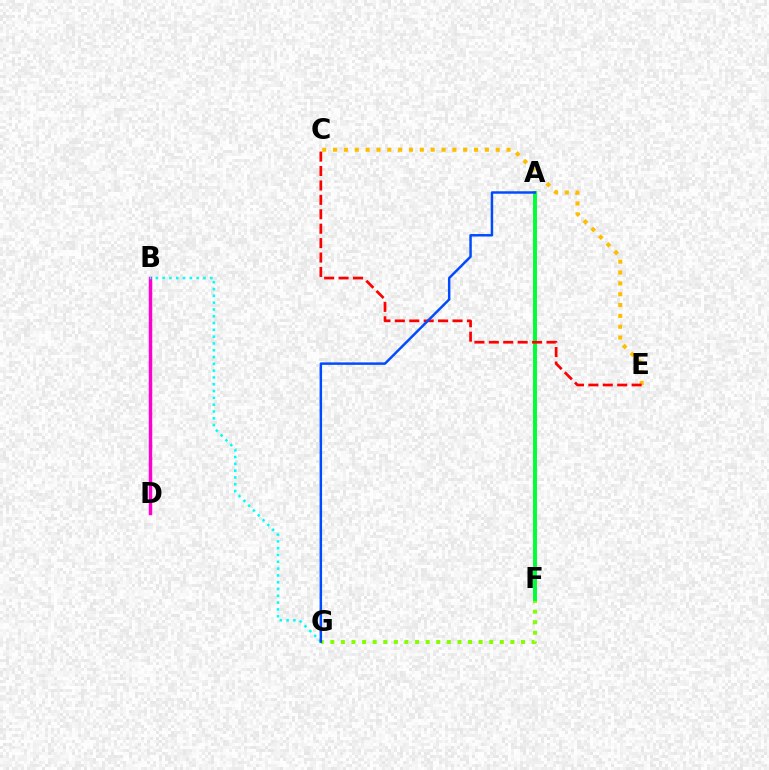{('C', 'E'): [{'color': '#ffbd00', 'line_style': 'dotted', 'thickness': 2.95}, {'color': '#ff0000', 'line_style': 'dashed', 'thickness': 1.96}], ('B', 'D'): [{'color': '#7200ff', 'line_style': 'dashed', 'thickness': 2.2}, {'color': '#ff00cf', 'line_style': 'solid', 'thickness': 2.47}], ('F', 'G'): [{'color': '#84ff00', 'line_style': 'dotted', 'thickness': 2.88}], ('A', 'F'): [{'color': '#00ff39', 'line_style': 'solid', 'thickness': 2.84}], ('B', 'G'): [{'color': '#00fff6', 'line_style': 'dotted', 'thickness': 1.85}], ('A', 'G'): [{'color': '#004bff', 'line_style': 'solid', 'thickness': 1.78}]}